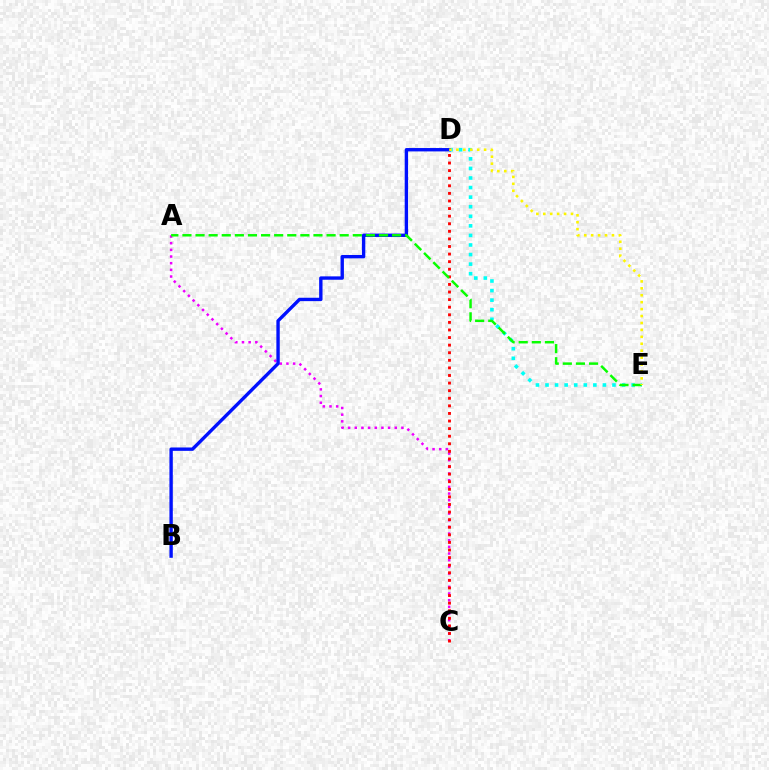{('A', 'C'): [{'color': '#ee00ff', 'line_style': 'dotted', 'thickness': 1.81}], ('D', 'E'): [{'color': '#00fff6', 'line_style': 'dotted', 'thickness': 2.6}, {'color': '#fcf500', 'line_style': 'dotted', 'thickness': 1.88}], ('B', 'D'): [{'color': '#0010ff', 'line_style': 'solid', 'thickness': 2.43}], ('C', 'D'): [{'color': '#ff0000', 'line_style': 'dotted', 'thickness': 2.06}], ('A', 'E'): [{'color': '#08ff00', 'line_style': 'dashed', 'thickness': 1.78}]}